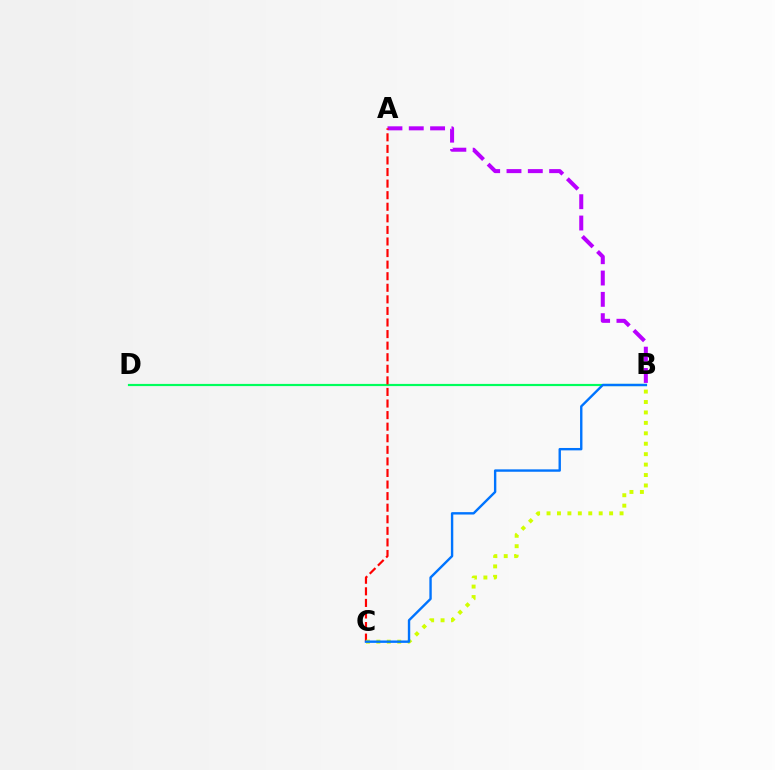{('B', 'D'): [{'color': '#00ff5c', 'line_style': 'solid', 'thickness': 1.57}], ('A', 'B'): [{'color': '#b900ff', 'line_style': 'dashed', 'thickness': 2.9}], ('A', 'C'): [{'color': '#ff0000', 'line_style': 'dashed', 'thickness': 1.57}], ('B', 'C'): [{'color': '#d1ff00', 'line_style': 'dotted', 'thickness': 2.83}, {'color': '#0074ff', 'line_style': 'solid', 'thickness': 1.72}]}